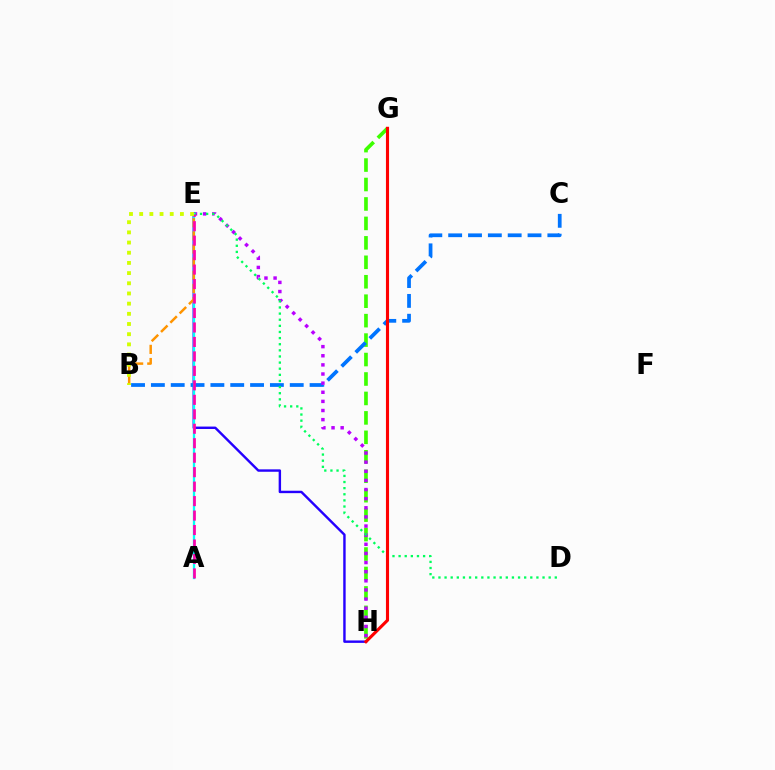{('E', 'H'): [{'color': '#2500ff', 'line_style': 'solid', 'thickness': 1.74}, {'color': '#b900ff', 'line_style': 'dotted', 'thickness': 2.48}], ('G', 'H'): [{'color': '#3dff00', 'line_style': 'dashed', 'thickness': 2.64}, {'color': '#ff0000', 'line_style': 'solid', 'thickness': 2.24}], ('B', 'C'): [{'color': '#0074ff', 'line_style': 'dashed', 'thickness': 2.69}], ('D', 'E'): [{'color': '#00ff5c', 'line_style': 'dotted', 'thickness': 1.66}], ('A', 'E'): [{'color': '#00fff6', 'line_style': 'solid', 'thickness': 1.67}, {'color': '#ff00ac', 'line_style': 'dashed', 'thickness': 1.97}], ('B', 'E'): [{'color': '#ff9400', 'line_style': 'dashed', 'thickness': 1.79}, {'color': '#d1ff00', 'line_style': 'dotted', 'thickness': 2.77}]}